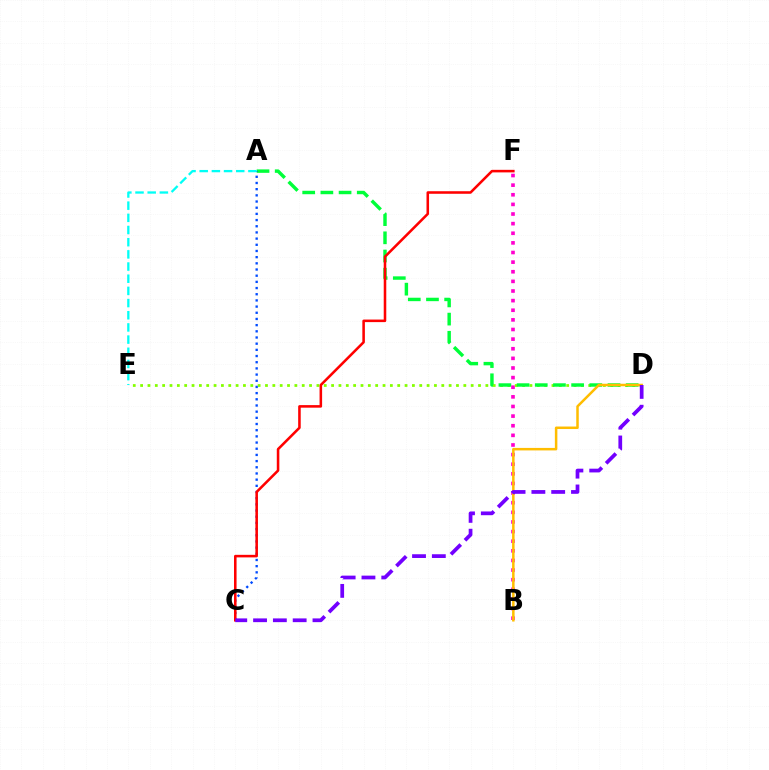{('D', 'E'): [{'color': '#84ff00', 'line_style': 'dotted', 'thickness': 2.0}], ('A', 'D'): [{'color': '#00ff39', 'line_style': 'dashed', 'thickness': 2.47}], ('B', 'F'): [{'color': '#ff00cf', 'line_style': 'dotted', 'thickness': 2.61}], ('B', 'D'): [{'color': '#ffbd00', 'line_style': 'solid', 'thickness': 1.8}], ('A', 'C'): [{'color': '#004bff', 'line_style': 'dotted', 'thickness': 1.68}], ('C', 'F'): [{'color': '#ff0000', 'line_style': 'solid', 'thickness': 1.84}], ('C', 'D'): [{'color': '#7200ff', 'line_style': 'dashed', 'thickness': 2.69}], ('A', 'E'): [{'color': '#00fff6', 'line_style': 'dashed', 'thickness': 1.65}]}